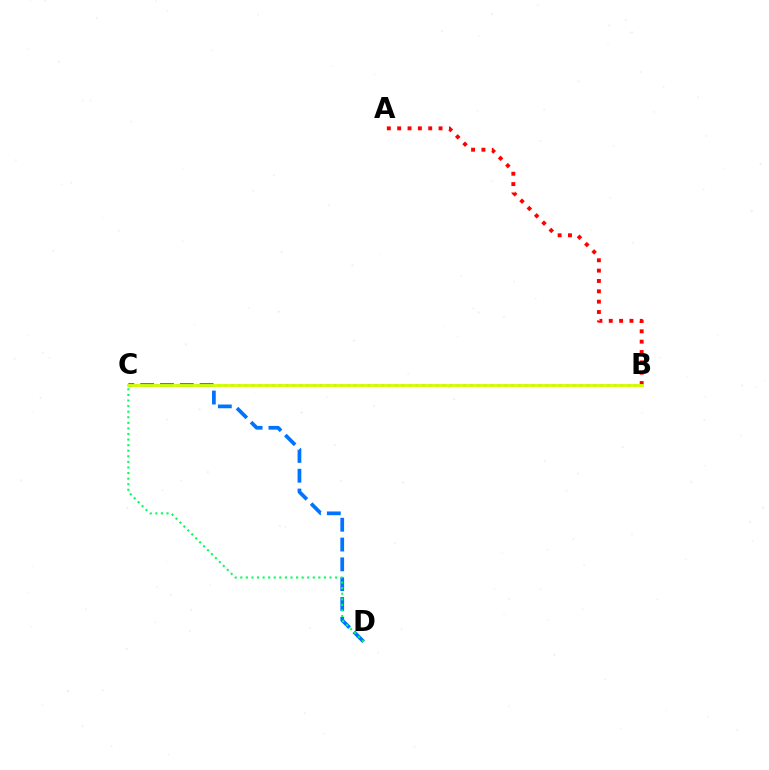{('A', 'B'): [{'color': '#ff0000', 'line_style': 'dotted', 'thickness': 2.81}], ('B', 'C'): [{'color': '#b900ff', 'line_style': 'dotted', 'thickness': 1.86}, {'color': '#d1ff00', 'line_style': 'solid', 'thickness': 2.06}], ('C', 'D'): [{'color': '#0074ff', 'line_style': 'dashed', 'thickness': 2.69}, {'color': '#00ff5c', 'line_style': 'dotted', 'thickness': 1.52}]}